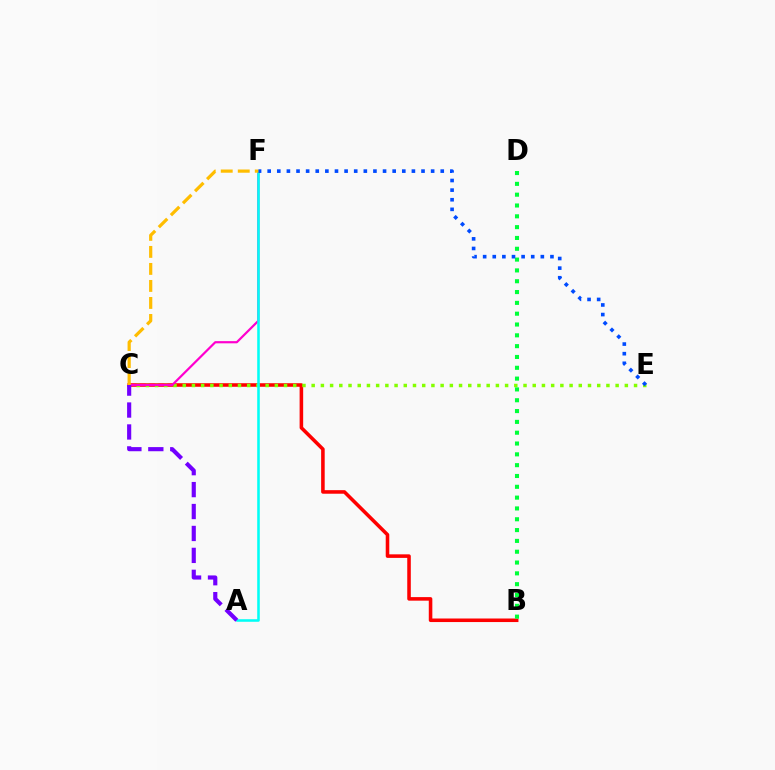{('B', 'C'): [{'color': '#ff0000', 'line_style': 'solid', 'thickness': 2.56}], ('C', 'E'): [{'color': '#84ff00', 'line_style': 'dotted', 'thickness': 2.5}], ('C', 'F'): [{'color': '#ff00cf', 'line_style': 'solid', 'thickness': 1.58}, {'color': '#ffbd00', 'line_style': 'dashed', 'thickness': 2.31}], ('B', 'D'): [{'color': '#00ff39', 'line_style': 'dotted', 'thickness': 2.94}], ('A', 'F'): [{'color': '#00fff6', 'line_style': 'solid', 'thickness': 1.85}], ('E', 'F'): [{'color': '#004bff', 'line_style': 'dotted', 'thickness': 2.61}], ('A', 'C'): [{'color': '#7200ff', 'line_style': 'dashed', 'thickness': 2.98}]}